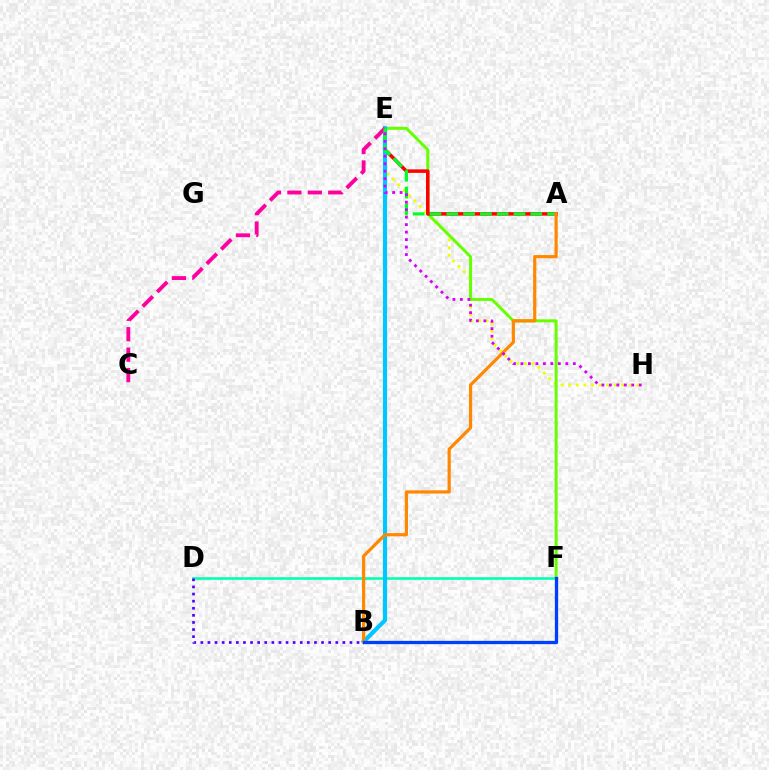{('E', 'H'): [{'color': '#eeff00', 'line_style': 'dotted', 'thickness': 2.06}, {'color': '#d600ff', 'line_style': 'dotted', 'thickness': 2.03}], ('D', 'F'): [{'color': '#00ffaf', 'line_style': 'solid', 'thickness': 1.86}], ('E', 'F'): [{'color': '#66ff00', 'line_style': 'solid', 'thickness': 2.15}], ('A', 'E'): [{'color': '#ff0000', 'line_style': 'solid', 'thickness': 2.54}, {'color': '#00ff27', 'line_style': 'dashed', 'thickness': 2.28}], ('B', 'E'): [{'color': '#00c7ff', 'line_style': 'solid', 'thickness': 2.99}], ('C', 'E'): [{'color': '#ff00a0', 'line_style': 'dashed', 'thickness': 2.78}], ('B', 'D'): [{'color': '#4f00ff', 'line_style': 'dotted', 'thickness': 1.93}], ('A', 'B'): [{'color': '#ff8800', 'line_style': 'solid', 'thickness': 2.3}], ('B', 'F'): [{'color': '#003fff', 'line_style': 'solid', 'thickness': 2.36}]}